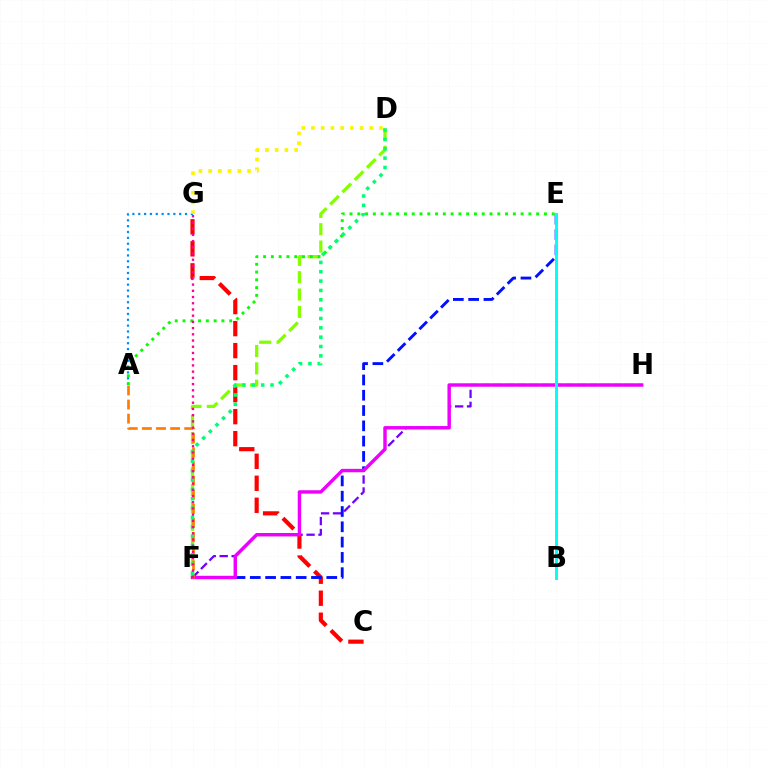{('C', 'G'): [{'color': '#ff0000', 'line_style': 'dashed', 'thickness': 2.99}], ('F', 'H'): [{'color': '#7200ff', 'line_style': 'dashed', 'thickness': 1.63}, {'color': '#ee00ff', 'line_style': 'solid', 'thickness': 2.46}], ('A', 'G'): [{'color': '#008cff', 'line_style': 'dotted', 'thickness': 1.59}], ('E', 'F'): [{'color': '#0010ff', 'line_style': 'dashed', 'thickness': 2.08}], ('D', 'F'): [{'color': '#84ff00', 'line_style': 'dashed', 'thickness': 2.36}, {'color': '#00ff74', 'line_style': 'dotted', 'thickness': 2.54}], ('A', 'F'): [{'color': '#ff7c00', 'line_style': 'dashed', 'thickness': 1.92}], ('D', 'G'): [{'color': '#fcf500', 'line_style': 'dotted', 'thickness': 2.64}], ('A', 'E'): [{'color': '#08ff00', 'line_style': 'dotted', 'thickness': 2.11}], ('B', 'E'): [{'color': '#00fff6', 'line_style': 'solid', 'thickness': 2.12}], ('F', 'G'): [{'color': '#ff0094', 'line_style': 'dotted', 'thickness': 1.69}]}